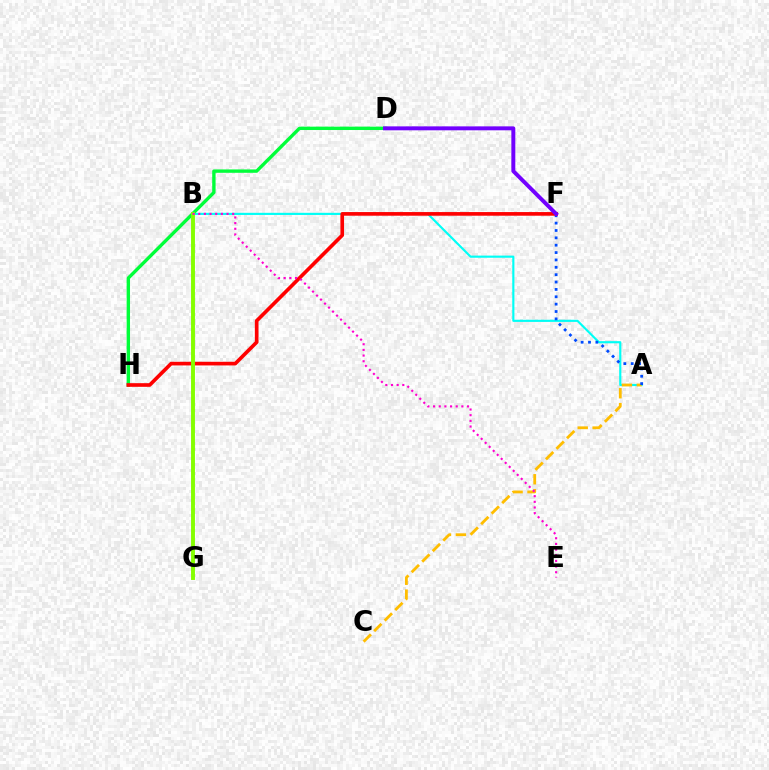{('A', 'B'): [{'color': '#00fff6', 'line_style': 'solid', 'thickness': 1.55}], ('A', 'C'): [{'color': '#ffbd00', 'line_style': 'dashed', 'thickness': 2.02}], ('A', 'F'): [{'color': '#004bff', 'line_style': 'dotted', 'thickness': 2.0}], ('D', 'H'): [{'color': '#00ff39', 'line_style': 'solid', 'thickness': 2.43}], ('F', 'H'): [{'color': '#ff0000', 'line_style': 'solid', 'thickness': 2.63}], ('B', 'G'): [{'color': '#84ff00', 'line_style': 'solid', 'thickness': 2.81}], ('B', 'E'): [{'color': '#ff00cf', 'line_style': 'dotted', 'thickness': 1.54}], ('D', 'F'): [{'color': '#7200ff', 'line_style': 'solid', 'thickness': 2.84}]}